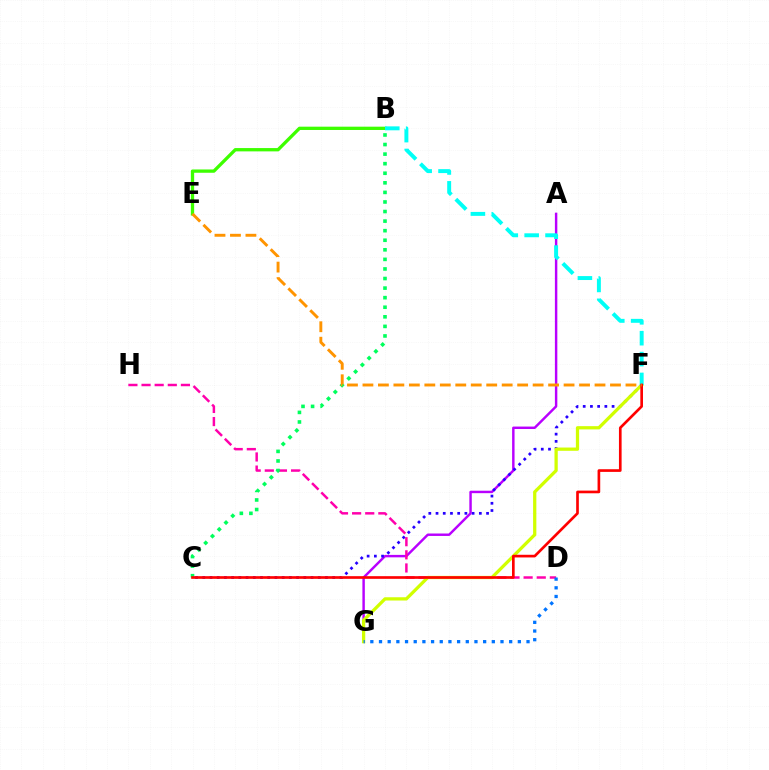{('A', 'G'): [{'color': '#b900ff', 'line_style': 'solid', 'thickness': 1.76}], ('C', 'F'): [{'color': '#2500ff', 'line_style': 'dotted', 'thickness': 1.96}, {'color': '#ff0000', 'line_style': 'solid', 'thickness': 1.92}], ('B', 'E'): [{'color': '#3dff00', 'line_style': 'solid', 'thickness': 2.38}], ('D', 'H'): [{'color': '#ff00ac', 'line_style': 'dashed', 'thickness': 1.78}], ('F', 'G'): [{'color': '#d1ff00', 'line_style': 'solid', 'thickness': 2.35}], ('B', 'C'): [{'color': '#00ff5c', 'line_style': 'dotted', 'thickness': 2.6}], ('B', 'F'): [{'color': '#00fff6', 'line_style': 'dashed', 'thickness': 2.84}], ('E', 'F'): [{'color': '#ff9400', 'line_style': 'dashed', 'thickness': 2.1}], ('D', 'G'): [{'color': '#0074ff', 'line_style': 'dotted', 'thickness': 2.36}]}